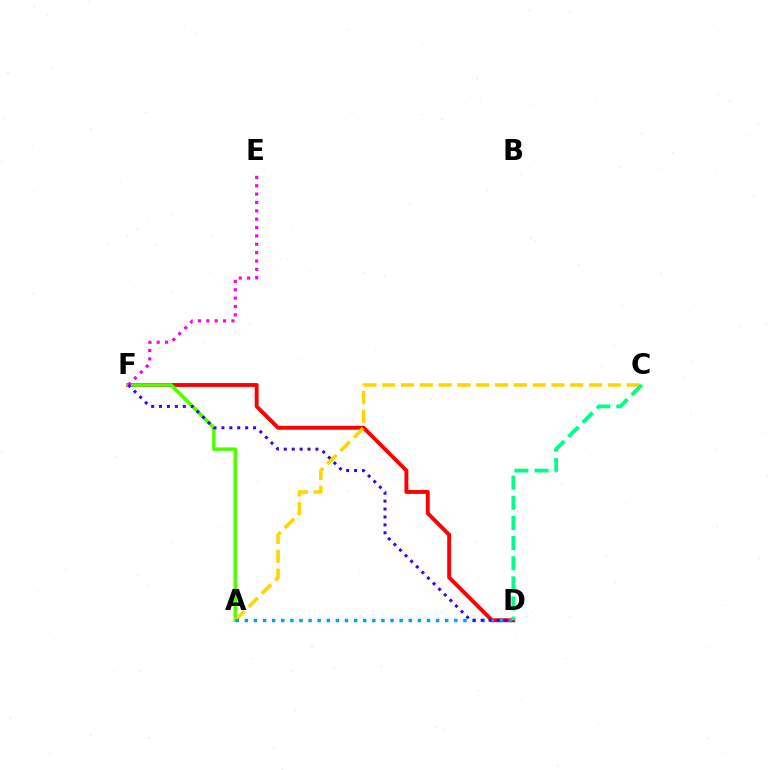{('D', 'F'): [{'color': '#ff0000', 'line_style': 'solid', 'thickness': 2.81}, {'color': '#3700ff', 'line_style': 'dotted', 'thickness': 2.15}], ('A', 'F'): [{'color': '#4fff00', 'line_style': 'solid', 'thickness': 2.55}], ('A', 'C'): [{'color': '#ffd500', 'line_style': 'dashed', 'thickness': 2.55}], ('E', 'F'): [{'color': '#ff00ed', 'line_style': 'dotted', 'thickness': 2.27}], ('A', 'D'): [{'color': '#009eff', 'line_style': 'dotted', 'thickness': 2.47}], ('C', 'D'): [{'color': '#00ff86', 'line_style': 'dashed', 'thickness': 2.74}]}